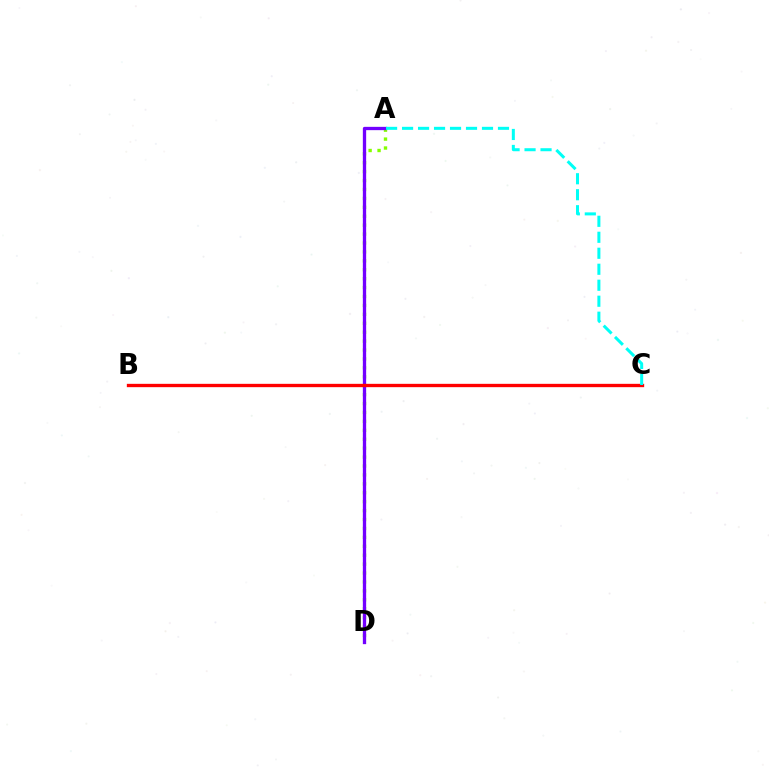{('A', 'D'): [{'color': '#84ff00', 'line_style': 'dotted', 'thickness': 2.42}, {'color': '#7200ff', 'line_style': 'solid', 'thickness': 2.38}], ('B', 'C'): [{'color': '#ff0000', 'line_style': 'solid', 'thickness': 2.4}], ('A', 'C'): [{'color': '#00fff6', 'line_style': 'dashed', 'thickness': 2.17}]}